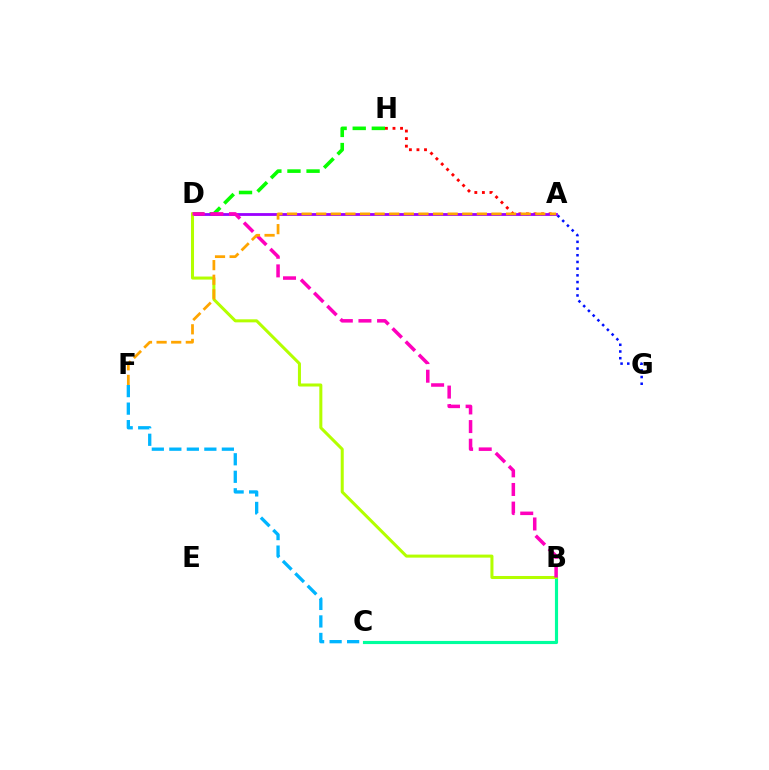{('A', 'G'): [{'color': '#0010ff', 'line_style': 'dotted', 'thickness': 1.82}], ('D', 'H'): [{'color': '#08ff00', 'line_style': 'dashed', 'thickness': 2.59}], ('A', 'H'): [{'color': '#ff0000', 'line_style': 'dotted', 'thickness': 2.05}], ('B', 'C'): [{'color': '#00ff9d', 'line_style': 'solid', 'thickness': 2.26}], ('A', 'D'): [{'color': '#9b00ff', 'line_style': 'solid', 'thickness': 2.02}], ('C', 'F'): [{'color': '#00b5ff', 'line_style': 'dashed', 'thickness': 2.38}], ('B', 'D'): [{'color': '#b3ff00', 'line_style': 'solid', 'thickness': 2.18}, {'color': '#ff00bd', 'line_style': 'dashed', 'thickness': 2.53}], ('A', 'F'): [{'color': '#ffa500', 'line_style': 'dashed', 'thickness': 1.98}]}